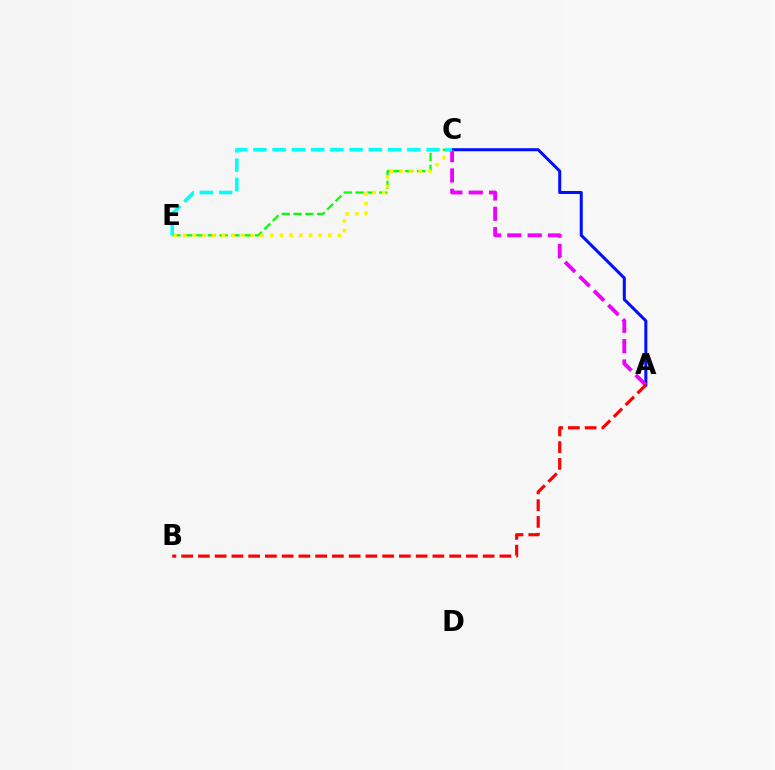{('C', 'E'): [{'color': '#08ff00', 'line_style': 'dashed', 'thickness': 1.61}, {'color': '#fcf500', 'line_style': 'dotted', 'thickness': 2.63}, {'color': '#00fff6', 'line_style': 'dashed', 'thickness': 2.61}], ('A', 'C'): [{'color': '#0010ff', 'line_style': 'solid', 'thickness': 2.18}, {'color': '#ee00ff', 'line_style': 'dashed', 'thickness': 2.76}], ('A', 'B'): [{'color': '#ff0000', 'line_style': 'dashed', 'thickness': 2.28}]}